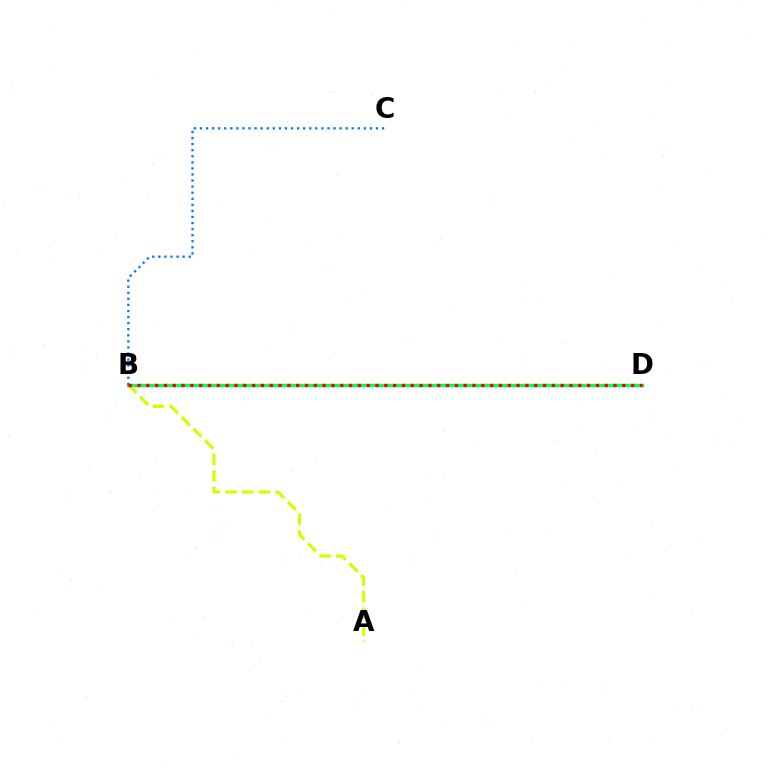{('B', 'D'): [{'color': '#b900ff', 'line_style': 'solid', 'thickness': 1.97}, {'color': '#00ff5c', 'line_style': 'solid', 'thickness': 2.43}, {'color': '#ff0000', 'line_style': 'dotted', 'thickness': 2.4}], ('A', 'B'): [{'color': '#d1ff00', 'line_style': 'dashed', 'thickness': 2.26}], ('B', 'C'): [{'color': '#0074ff', 'line_style': 'dotted', 'thickness': 1.65}]}